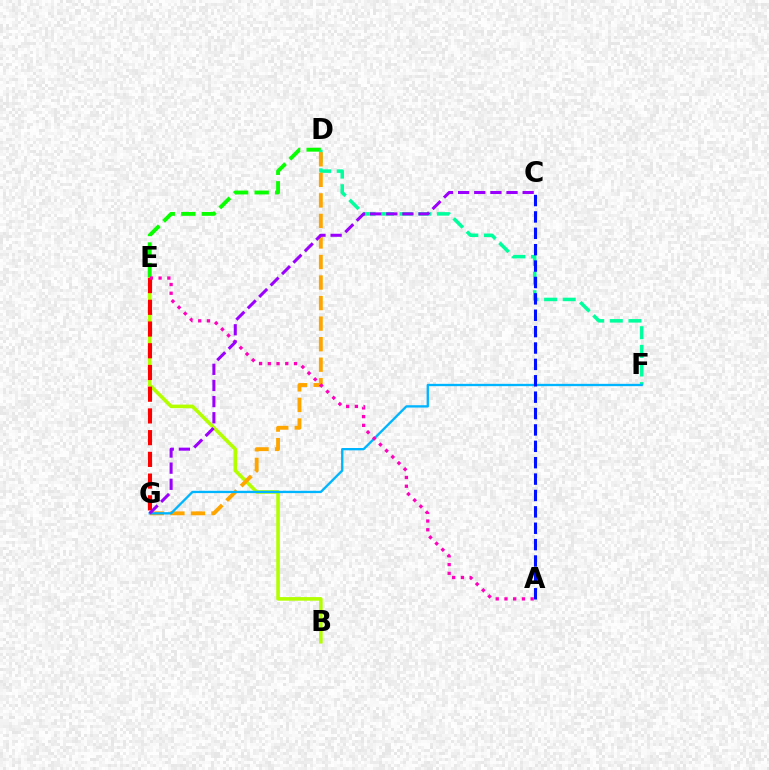{('B', 'E'): [{'color': '#b3ff00', 'line_style': 'solid', 'thickness': 2.59}], ('D', 'E'): [{'color': '#08ff00', 'line_style': 'dashed', 'thickness': 2.79}], ('D', 'F'): [{'color': '#00ff9d', 'line_style': 'dashed', 'thickness': 2.53}], ('D', 'G'): [{'color': '#ffa500', 'line_style': 'dashed', 'thickness': 2.79}], ('E', 'G'): [{'color': '#ff0000', 'line_style': 'dashed', 'thickness': 2.95}], ('F', 'G'): [{'color': '#00b5ff', 'line_style': 'solid', 'thickness': 1.68}], ('A', 'E'): [{'color': '#ff00bd', 'line_style': 'dotted', 'thickness': 2.37}], ('C', 'G'): [{'color': '#9b00ff', 'line_style': 'dashed', 'thickness': 2.19}], ('A', 'C'): [{'color': '#0010ff', 'line_style': 'dashed', 'thickness': 2.23}]}